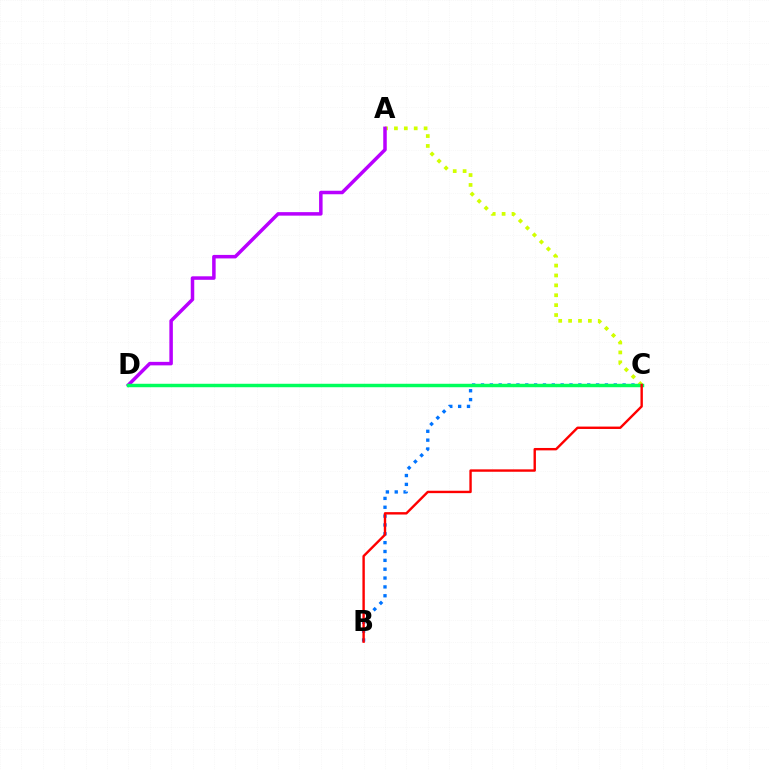{('B', 'C'): [{'color': '#0074ff', 'line_style': 'dotted', 'thickness': 2.4}, {'color': '#ff0000', 'line_style': 'solid', 'thickness': 1.73}], ('A', 'C'): [{'color': '#d1ff00', 'line_style': 'dotted', 'thickness': 2.69}], ('A', 'D'): [{'color': '#b900ff', 'line_style': 'solid', 'thickness': 2.52}], ('C', 'D'): [{'color': '#00ff5c', 'line_style': 'solid', 'thickness': 2.49}]}